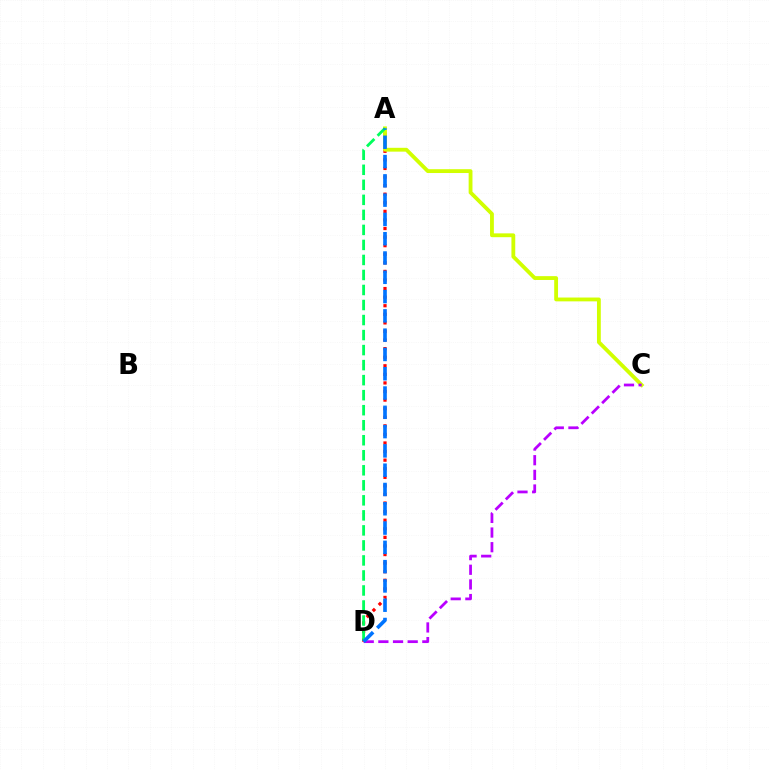{('A', 'D'): [{'color': '#ff0000', 'line_style': 'dotted', 'thickness': 2.33}, {'color': '#00ff5c', 'line_style': 'dashed', 'thickness': 2.04}, {'color': '#0074ff', 'line_style': 'dashed', 'thickness': 2.62}], ('A', 'C'): [{'color': '#d1ff00', 'line_style': 'solid', 'thickness': 2.75}], ('C', 'D'): [{'color': '#b900ff', 'line_style': 'dashed', 'thickness': 1.99}]}